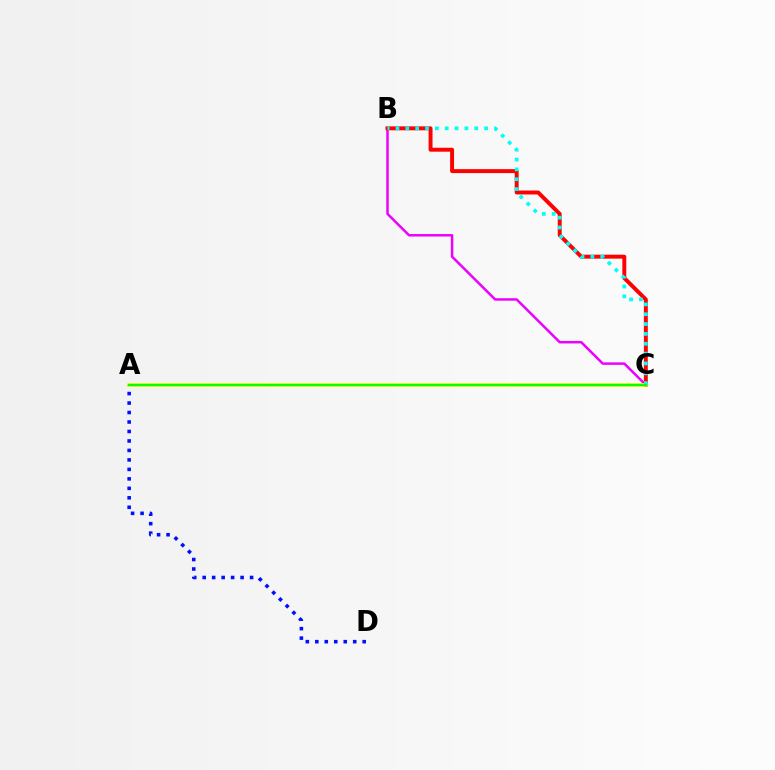{('B', 'C'): [{'color': '#ee00ff', 'line_style': 'solid', 'thickness': 1.79}, {'color': '#ff0000', 'line_style': 'solid', 'thickness': 2.83}, {'color': '#00fff6', 'line_style': 'dotted', 'thickness': 2.67}], ('A', 'D'): [{'color': '#0010ff', 'line_style': 'dotted', 'thickness': 2.57}], ('A', 'C'): [{'color': '#fcf500', 'line_style': 'solid', 'thickness': 2.57}, {'color': '#08ff00', 'line_style': 'solid', 'thickness': 1.66}]}